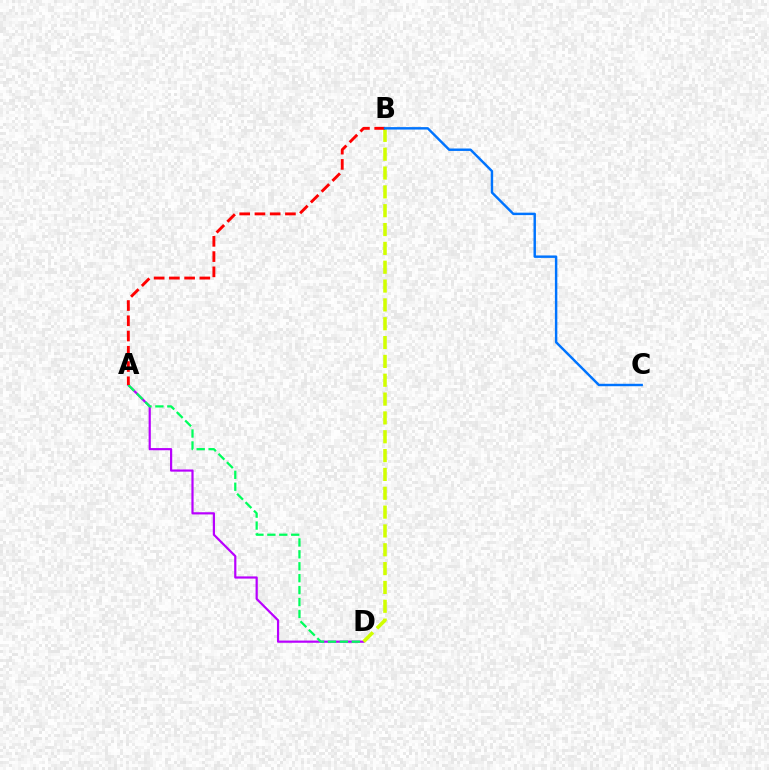{('A', 'D'): [{'color': '#b900ff', 'line_style': 'solid', 'thickness': 1.58}, {'color': '#00ff5c', 'line_style': 'dashed', 'thickness': 1.62}], ('B', 'D'): [{'color': '#d1ff00', 'line_style': 'dashed', 'thickness': 2.56}], ('A', 'B'): [{'color': '#ff0000', 'line_style': 'dashed', 'thickness': 2.07}], ('B', 'C'): [{'color': '#0074ff', 'line_style': 'solid', 'thickness': 1.76}]}